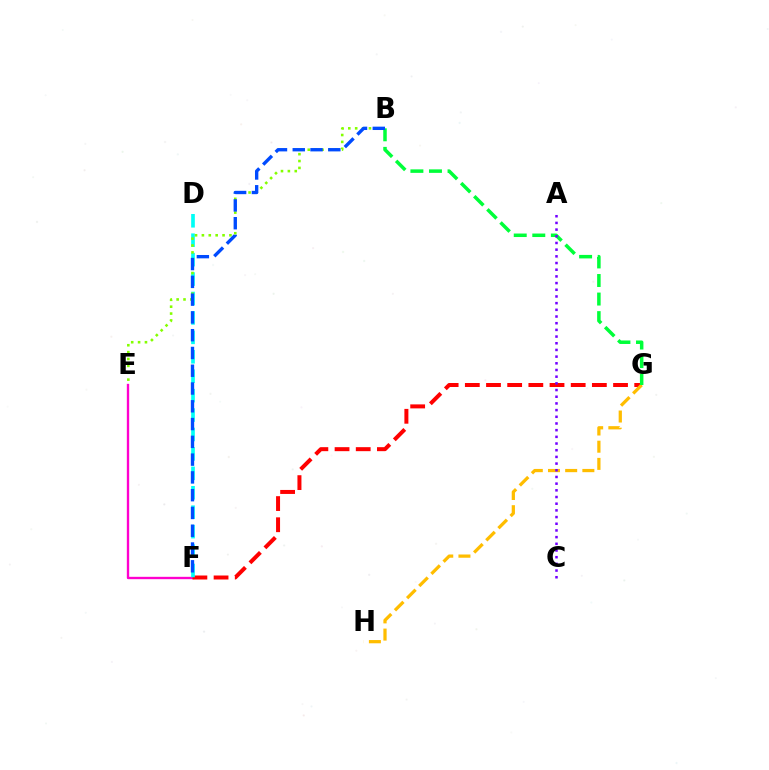{('E', 'F'): [{'color': '#ff00cf', 'line_style': 'solid', 'thickness': 1.69}], ('F', 'G'): [{'color': '#ff0000', 'line_style': 'dashed', 'thickness': 2.88}], ('D', 'F'): [{'color': '#00fff6', 'line_style': 'dashed', 'thickness': 2.64}], ('G', 'H'): [{'color': '#ffbd00', 'line_style': 'dashed', 'thickness': 2.34}], ('B', 'E'): [{'color': '#84ff00', 'line_style': 'dotted', 'thickness': 1.87}], ('B', 'G'): [{'color': '#00ff39', 'line_style': 'dashed', 'thickness': 2.52}], ('B', 'F'): [{'color': '#004bff', 'line_style': 'dashed', 'thickness': 2.42}], ('A', 'C'): [{'color': '#7200ff', 'line_style': 'dotted', 'thickness': 1.82}]}